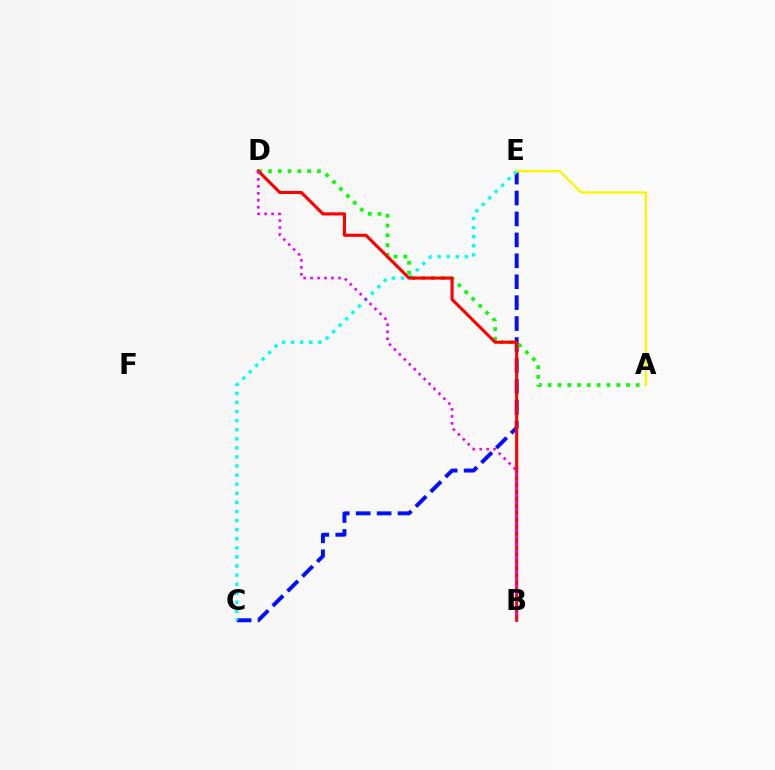{('C', 'E'): [{'color': '#0010ff', 'line_style': 'dashed', 'thickness': 2.84}, {'color': '#00fff6', 'line_style': 'dotted', 'thickness': 2.47}], ('A', 'D'): [{'color': '#08ff00', 'line_style': 'dotted', 'thickness': 2.66}], ('A', 'E'): [{'color': '#fcf500', 'line_style': 'solid', 'thickness': 1.69}], ('B', 'D'): [{'color': '#ff0000', 'line_style': 'solid', 'thickness': 2.24}, {'color': '#ee00ff', 'line_style': 'dotted', 'thickness': 1.89}]}